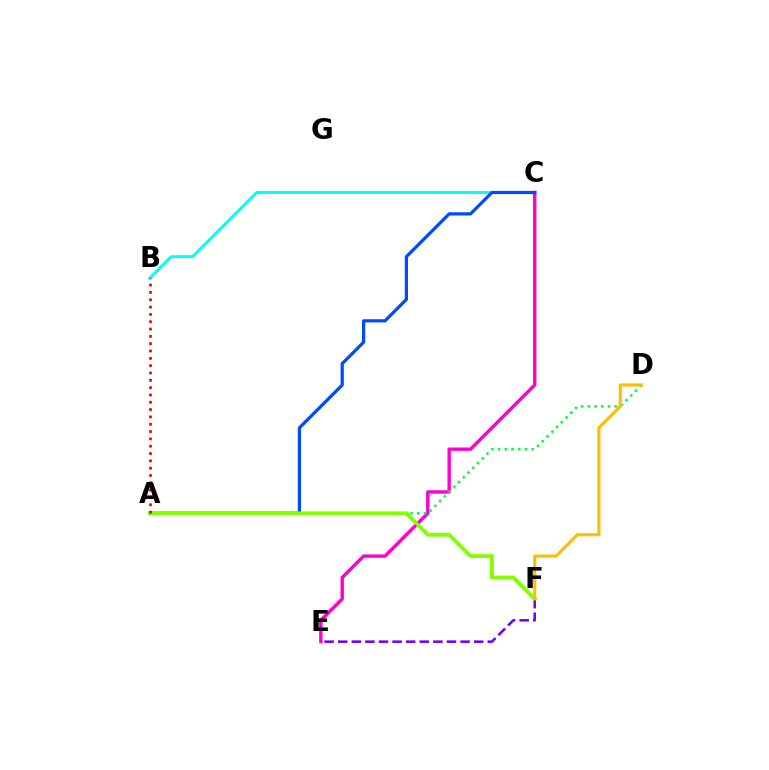{('B', 'C'): [{'color': '#00fff6', 'line_style': 'solid', 'thickness': 2.12}], ('C', 'E'): [{'color': '#ff00cf', 'line_style': 'solid', 'thickness': 2.44}], ('A', 'C'): [{'color': '#004bff', 'line_style': 'solid', 'thickness': 2.32}], ('A', 'D'): [{'color': '#00ff39', 'line_style': 'dotted', 'thickness': 1.82}], ('A', 'F'): [{'color': '#84ff00', 'line_style': 'solid', 'thickness': 2.8}], ('E', 'F'): [{'color': '#7200ff', 'line_style': 'dashed', 'thickness': 1.85}], ('A', 'B'): [{'color': '#ff0000', 'line_style': 'dotted', 'thickness': 1.99}], ('D', 'F'): [{'color': '#ffbd00', 'line_style': 'solid', 'thickness': 2.27}]}